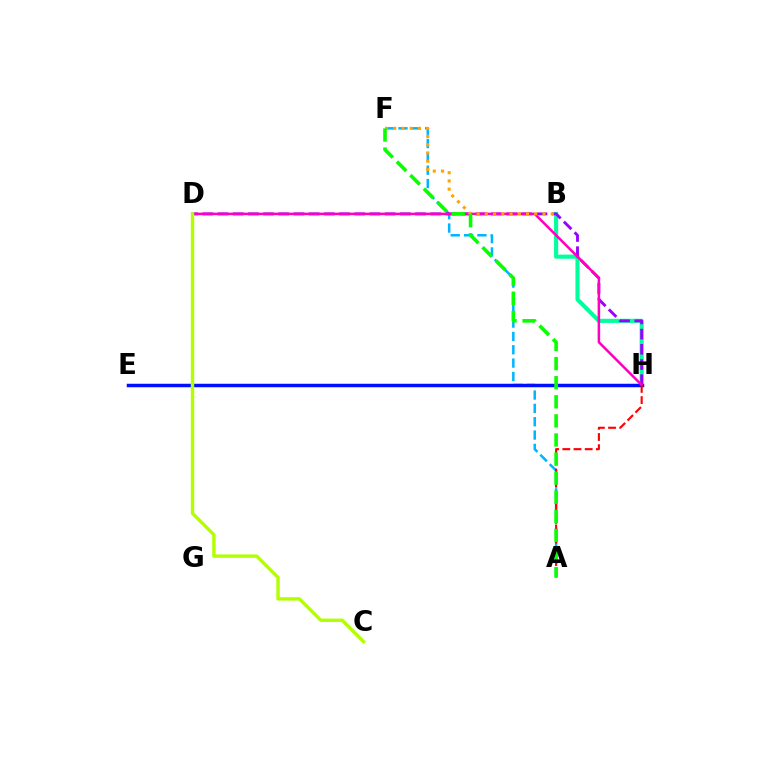{('A', 'F'): [{'color': '#00b5ff', 'line_style': 'dashed', 'thickness': 1.81}, {'color': '#08ff00', 'line_style': 'dashed', 'thickness': 2.59}], ('B', 'H'): [{'color': '#00ff9d', 'line_style': 'solid', 'thickness': 2.96}], ('E', 'H'): [{'color': '#0010ff', 'line_style': 'solid', 'thickness': 2.51}], ('D', 'H'): [{'color': '#9b00ff', 'line_style': 'dashed', 'thickness': 2.06}, {'color': '#ff00bd', 'line_style': 'solid', 'thickness': 1.83}], ('B', 'F'): [{'color': '#ffa500', 'line_style': 'dotted', 'thickness': 2.24}], ('A', 'H'): [{'color': '#ff0000', 'line_style': 'dashed', 'thickness': 1.52}], ('C', 'D'): [{'color': '#b3ff00', 'line_style': 'solid', 'thickness': 2.45}]}